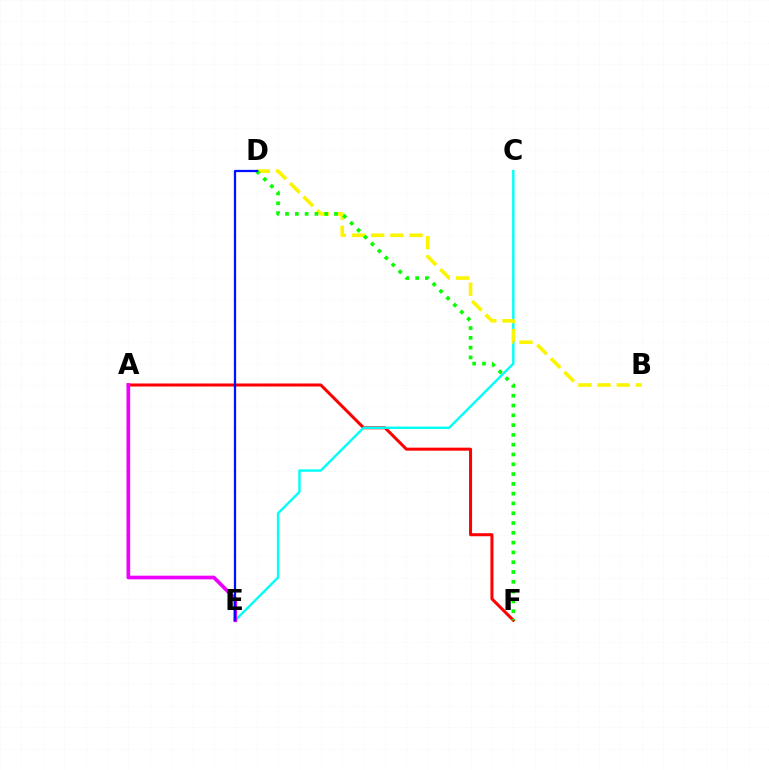{('A', 'F'): [{'color': '#ff0000', 'line_style': 'solid', 'thickness': 2.18}], ('C', 'E'): [{'color': '#00fff6', 'line_style': 'solid', 'thickness': 1.74}], ('B', 'D'): [{'color': '#fcf500', 'line_style': 'dashed', 'thickness': 2.61}], ('D', 'F'): [{'color': '#08ff00', 'line_style': 'dotted', 'thickness': 2.66}], ('A', 'E'): [{'color': '#ee00ff', 'line_style': 'solid', 'thickness': 2.64}], ('D', 'E'): [{'color': '#0010ff', 'line_style': 'solid', 'thickness': 1.63}]}